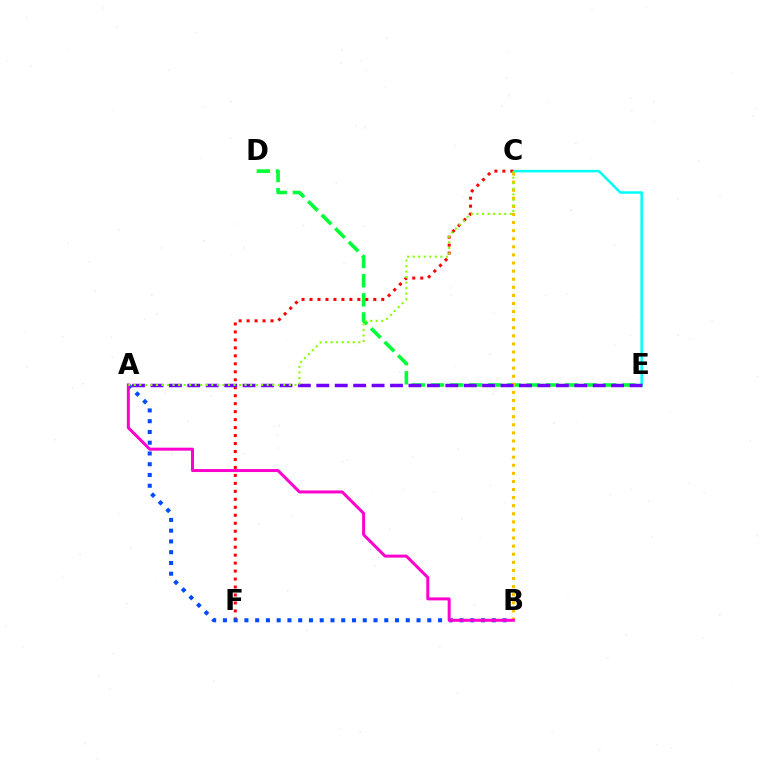{('C', 'E'): [{'color': '#00fff6', 'line_style': 'solid', 'thickness': 1.8}], ('D', 'E'): [{'color': '#00ff39', 'line_style': 'dashed', 'thickness': 2.6}], ('C', 'F'): [{'color': '#ff0000', 'line_style': 'dotted', 'thickness': 2.17}], ('B', 'C'): [{'color': '#ffbd00', 'line_style': 'dotted', 'thickness': 2.2}], ('A', 'B'): [{'color': '#004bff', 'line_style': 'dotted', 'thickness': 2.92}, {'color': '#ff00cf', 'line_style': 'solid', 'thickness': 2.15}], ('A', 'E'): [{'color': '#7200ff', 'line_style': 'dashed', 'thickness': 2.5}], ('A', 'C'): [{'color': '#84ff00', 'line_style': 'dotted', 'thickness': 1.5}]}